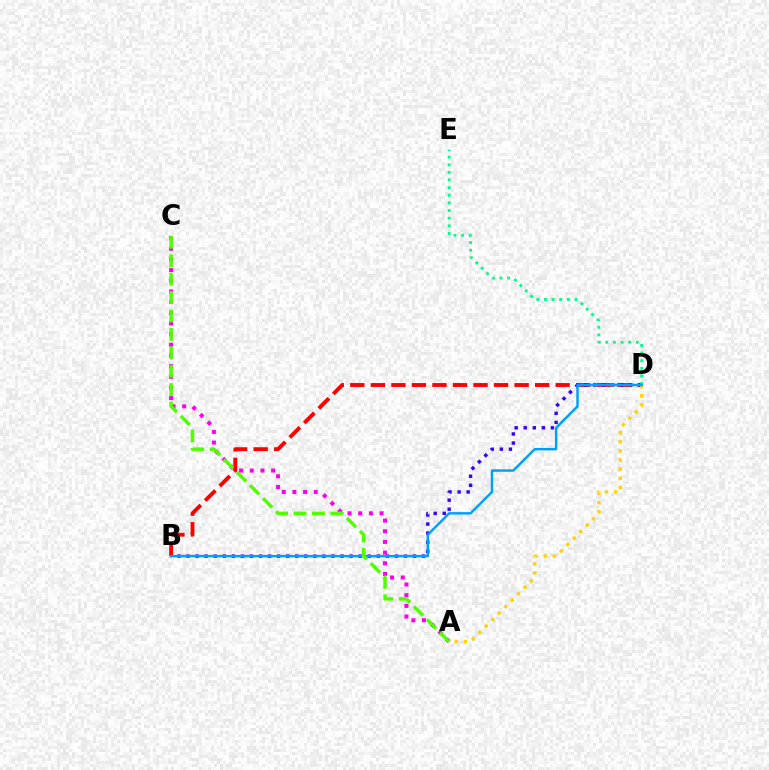{('A', 'C'): [{'color': '#ff00ed', 'line_style': 'dotted', 'thickness': 2.9}, {'color': '#4fff00', 'line_style': 'dashed', 'thickness': 2.5}], ('B', 'D'): [{'color': '#ff0000', 'line_style': 'dashed', 'thickness': 2.79}, {'color': '#3700ff', 'line_style': 'dotted', 'thickness': 2.46}, {'color': '#009eff', 'line_style': 'solid', 'thickness': 1.76}], ('A', 'D'): [{'color': '#ffd500', 'line_style': 'dotted', 'thickness': 2.48}], ('D', 'E'): [{'color': '#00ff86', 'line_style': 'dotted', 'thickness': 2.07}]}